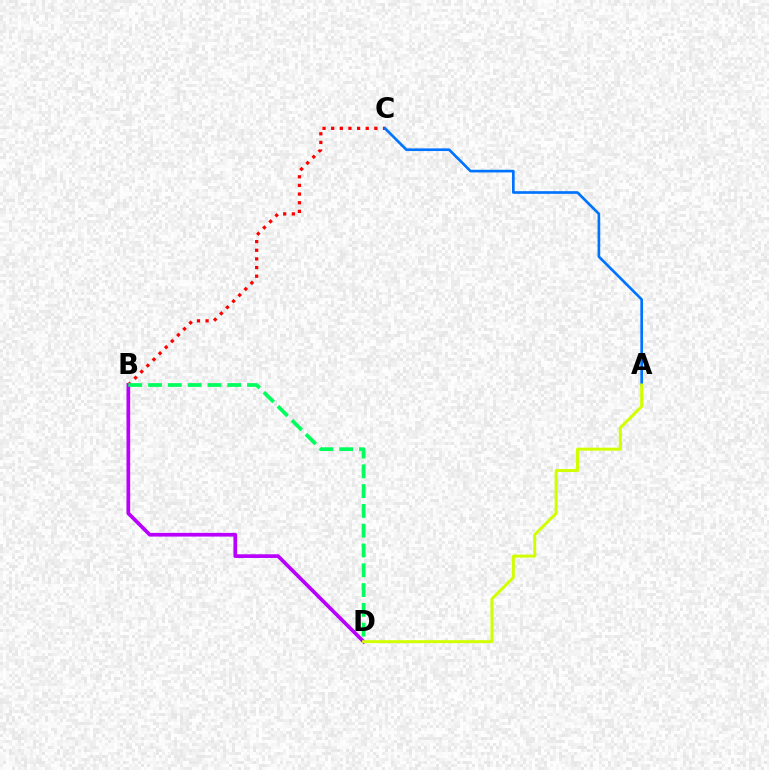{('B', 'C'): [{'color': '#ff0000', 'line_style': 'dotted', 'thickness': 2.35}], ('B', 'D'): [{'color': '#b900ff', 'line_style': 'solid', 'thickness': 2.66}, {'color': '#00ff5c', 'line_style': 'dashed', 'thickness': 2.69}], ('A', 'C'): [{'color': '#0074ff', 'line_style': 'solid', 'thickness': 1.92}], ('A', 'D'): [{'color': '#d1ff00', 'line_style': 'solid', 'thickness': 2.15}]}